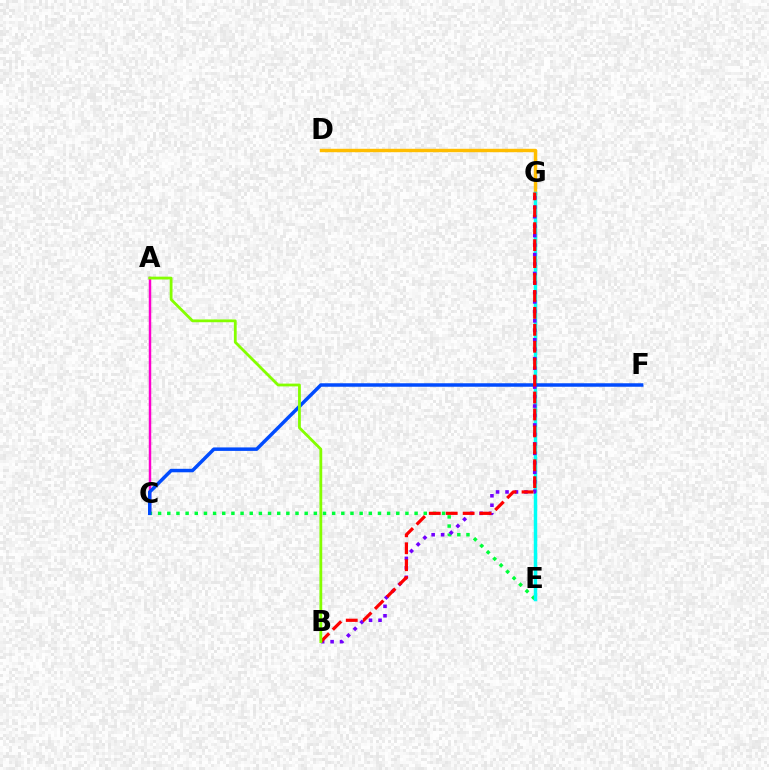{('A', 'C'): [{'color': '#ff00cf', 'line_style': 'solid', 'thickness': 1.78}], ('C', 'E'): [{'color': '#00ff39', 'line_style': 'dotted', 'thickness': 2.49}], ('D', 'G'): [{'color': '#ffbd00', 'line_style': 'solid', 'thickness': 2.46}], ('E', 'G'): [{'color': '#00fff6', 'line_style': 'solid', 'thickness': 2.5}], ('C', 'F'): [{'color': '#004bff', 'line_style': 'solid', 'thickness': 2.51}], ('B', 'G'): [{'color': '#7200ff', 'line_style': 'dotted', 'thickness': 2.57}, {'color': '#ff0000', 'line_style': 'dashed', 'thickness': 2.3}], ('A', 'B'): [{'color': '#84ff00', 'line_style': 'solid', 'thickness': 2.01}]}